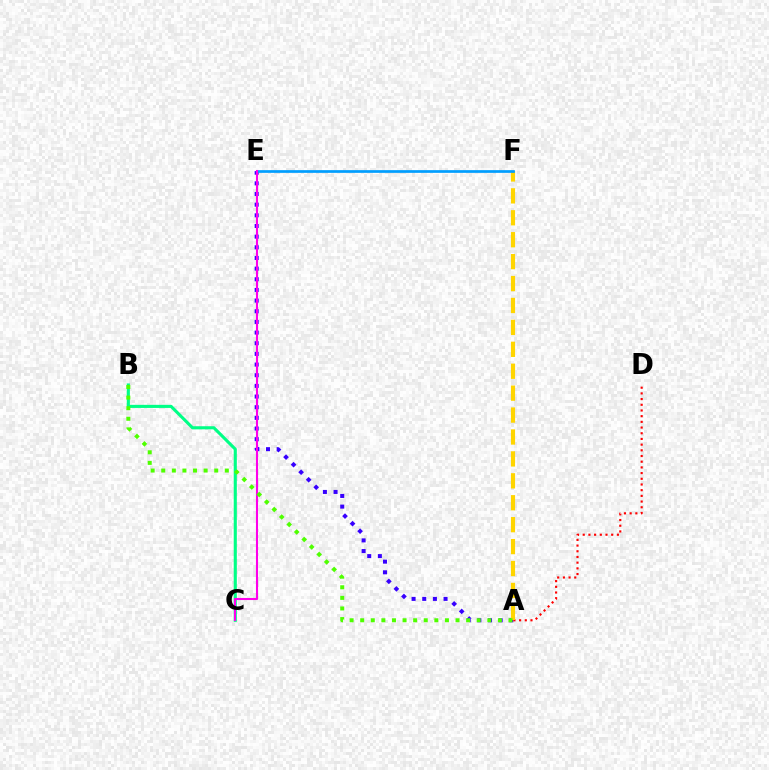{('A', 'E'): [{'color': '#3700ff', 'line_style': 'dotted', 'thickness': 2.9}], ('A', 'D'): [{'color': '#ff0000', 'line_style': 'dotted', 'thickness': 1.55}], ('A', 'F'): [{'color': '#ffd500', 'line_style': 'dashed', 'thickness': 2.98}], ('E', 'F'): [{'color': '#009eff', 'line_style': 'solid', 'thickness': 1.94}], ('B', 'C'): [{'color': '#00ff86', 'line_style': 'solid', 'thickness': 2.23}], ('C', 'E'): [{'color': '#ff00ed', 'line_style': 'solid', 'thickness': 1.5}], ('A', 'B'): [{'color': '#4fff00', 'line_style': 'dotted', 'thickness': 2.88}]}